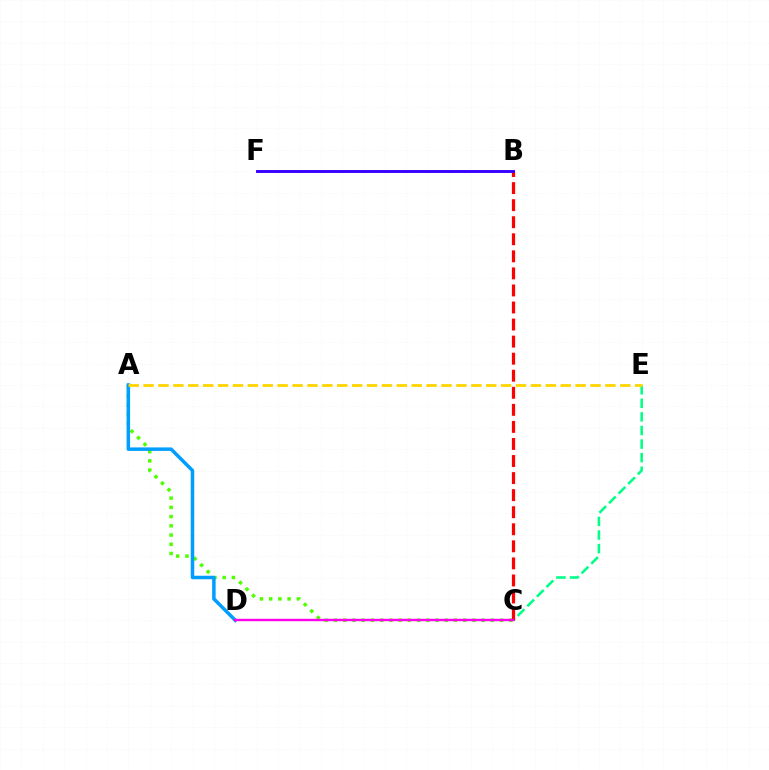{('C', 'E'): [{'color': '#00ff86', 'line_style': 'dashed', 'thickness': 1.85}], ('A', 'C'): [{'color': '#4fff00', 'line_style': 'dotted', 'thickness': 2.51}], ('B', 'C'): [{'color': '#ff0000', 'line_style': 'dashed', 'thickness': 2.32}], ('A', 'D'): [{'color': '#009eff', 'line_style': 'solid', 'thickness': 2.52}], ('C', 'D'): [{'color': '#ff00ed', 'line_style': 'solid', 'thickness': 1.74}], ('A', 'E'): [{'color': '#ffd500', 'line_style': 'dashed', 'thickness': 2.02}], ('B', 'F'): [{'color': '#3700ff', 'line_style': 'solid', 'thickness': 2.1}]}